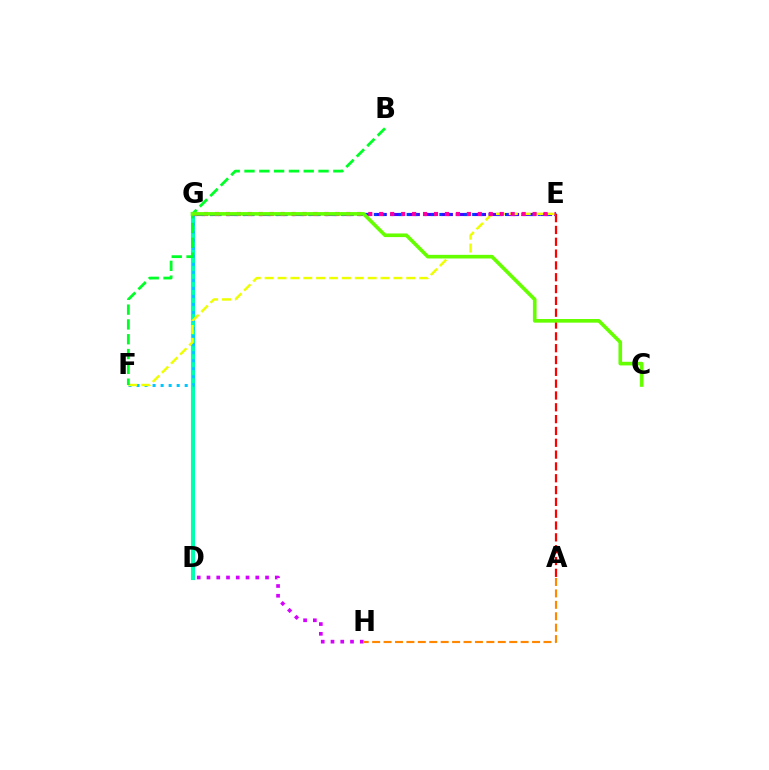{('E', 'G'): [{'color': '#4f00ff', 'line_style': 'dashed', 'thickness': 2.25}, {'color': '#003fff', 'line_style': 'dotted', 'thickness': 2.23}, {'color': '#ff00a0', 'line_style': 'dotted', 'thickness': 2.98}], ('A', 'H'): [{'color': '#ff8800', 'line_style': 'dashed', 'thickness': 1.55}], ('D', 'G'): [{'color': '#00ffaf', 'line_style': 'solid', 'thickness': 2.97}], ('F', 'G'): [{'color': '#00c7ff', 'line_style': 'dotted', 'thickness': 2.18}], ('E', 'F'): [{'color': '#eeff00', 'line_style': 'dashed', 'thickness': 1.75}], ('D', 'H'): [{'color': '#d600ff', 'line_style': 'dotted', 'thickness': 2.65}], ('A', 'E'): [{'color': '#ff0000', 'line_style': 'dashed', 'thickness': 1.61}], ('B', 'F'): [{'color': '#00ff27', 'line_style': 'dashed', 'thickness': 2.01}], ('C', 'G'): [{'color': '#66ff00', 'line_style': 'solid', 'thickness': 2.62}]}